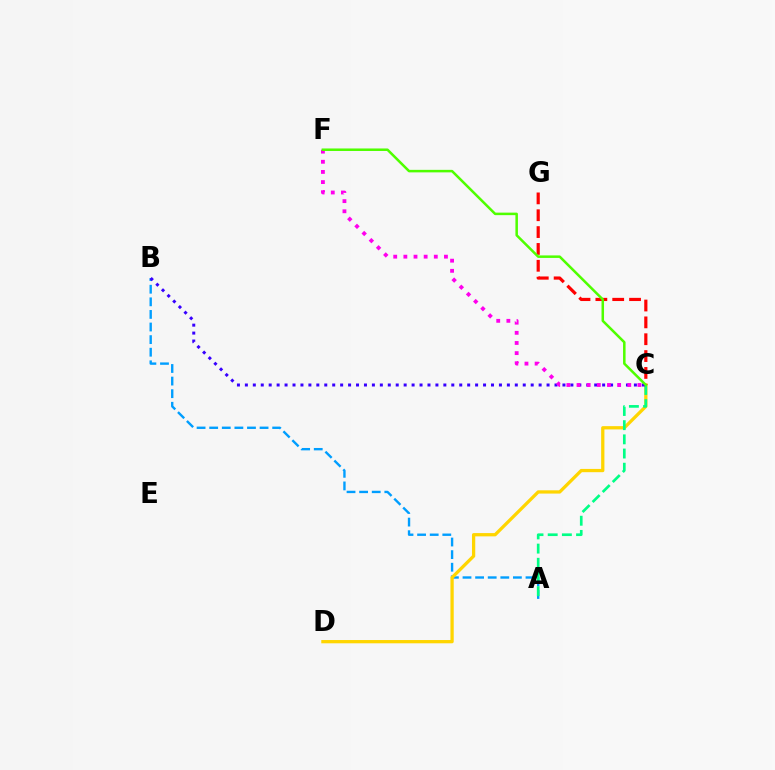{('A', 'B'): [{'color': '#009eff', 'line_style': 'dashed', 'thickness': 1.71}], ('C', 'D'): [{'color': '#ffd500', 'line_style': 'solid', 'thickness': 2.35}], ('C', 'G'): [{'color': '#ff0000', 'line_style': 'dashed', 'thickness': 2.29}], ('A', 'C'): [{'color': '#00ff86', 'line_style': 'dashed', 'thickness': 1.93}], ('B', 'C'): [{'color': '#3700ff', 'line_style': 'dotted', 'thickness': 2.16}], ('C', 'F'): [{'color': '#ff00ed', 'line_style': 'dotted', 'thickness': 2.76}, {'color': '#4fff00', 'line_style': 'solid', 'thickness': 1.81}]}